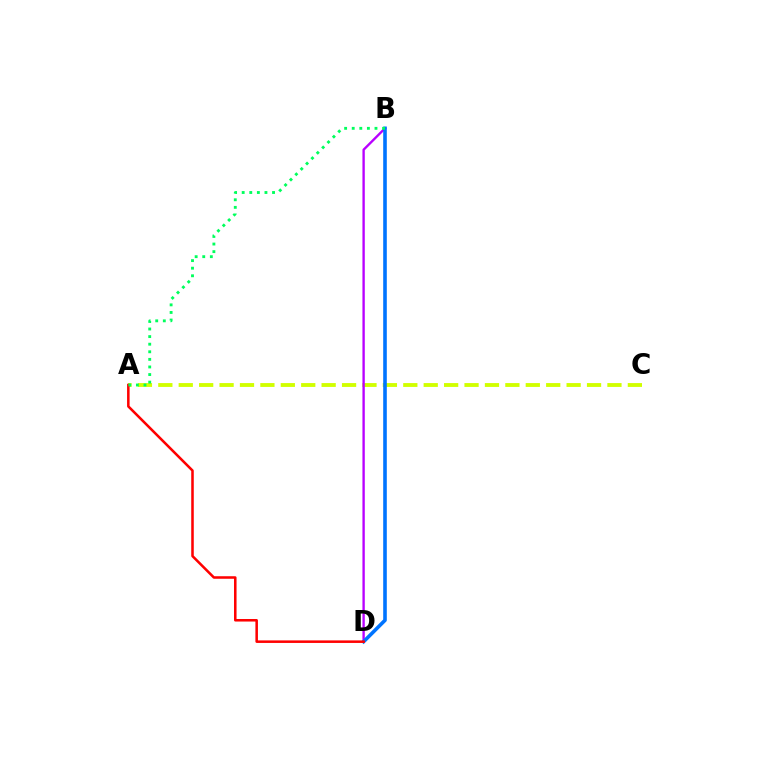{('A', 'C'): [{'color': '#d1ff00', 'line_style': 'dashed', 'thickness': 2.77}], ('B', 'D'): [{'color': '#b900ff', 'line_style': 'solid', 'thickness': 1.7}, {'color': '#0074ff', 'line_style': 'solid', 'thickness': 2.59}], ('A', 'D'): [{'color': '#ff0000', 'line_style': 'solid', 'thickness': 1.83}], ('A', 'B'): [{'color': '#00ff5c', 'line_style': 'dotted', 'thickness': 2.06}]}